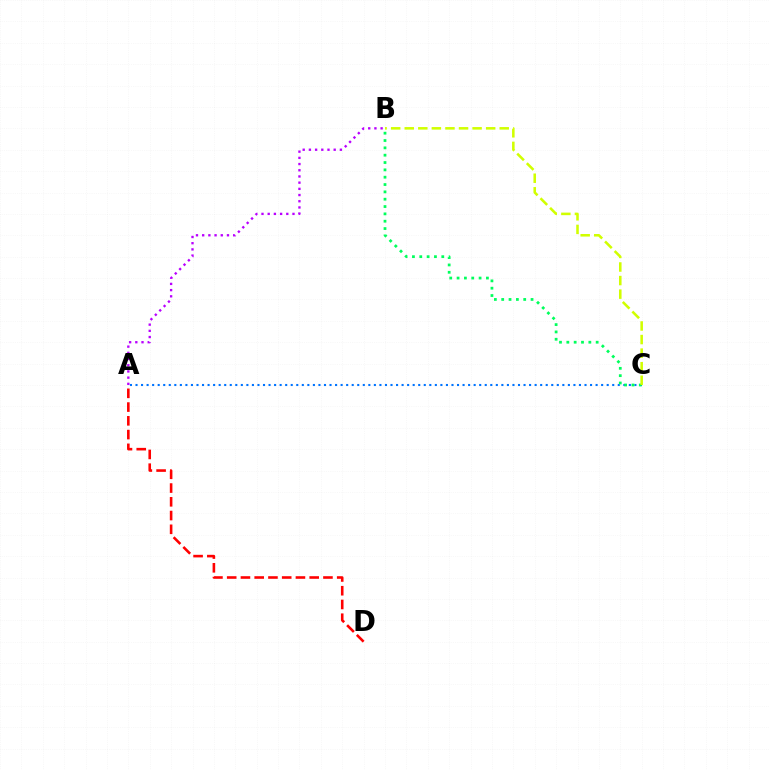{('A', 'B'): [{'color': '#b900ff', 'line_style': 'dotted', 'thickness': 1.68}], ('A', 'C'): [{'color': '#0074ff', 'line_style': 'dotted', 'thickness': 1.51}], ('A', 'D'): [{'color': '#ff0000', 'line_style': 'dashed', 'thickness': 1.87}], ('B', 'C'): [{'color': '#00ff5c', 'line_style': 'dotted', 'thickness': 1.99}, {'color': '#d1ff00', 'line_style': 'dashed', 'thickness': 1.84}]}